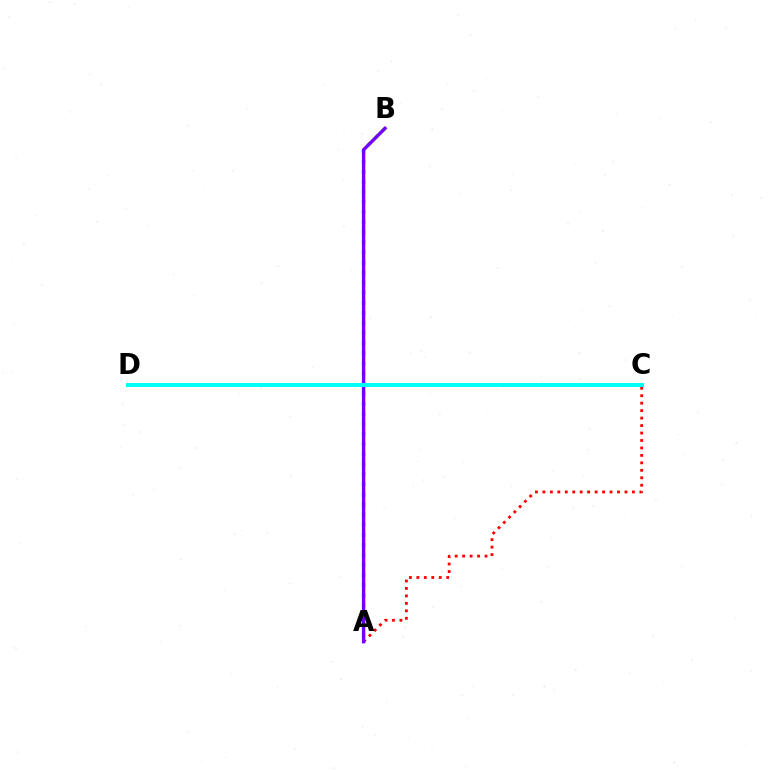{('A', 'C'): [{'color': '#ff0000', 'line_style': 'dotted', 'thickness': 2.03}], ('A', 'B'): [{'color': '#84ff00', 'line_style': 'dotted', 'thickness': 2.74}, {'color': '#7200ff', 'line_style': 'solid', 'thickness': 2.43}], ('C', 'D'): [{'color': '#00fff6', 'line_style': 'solid', 'thickness': 2.87}]}